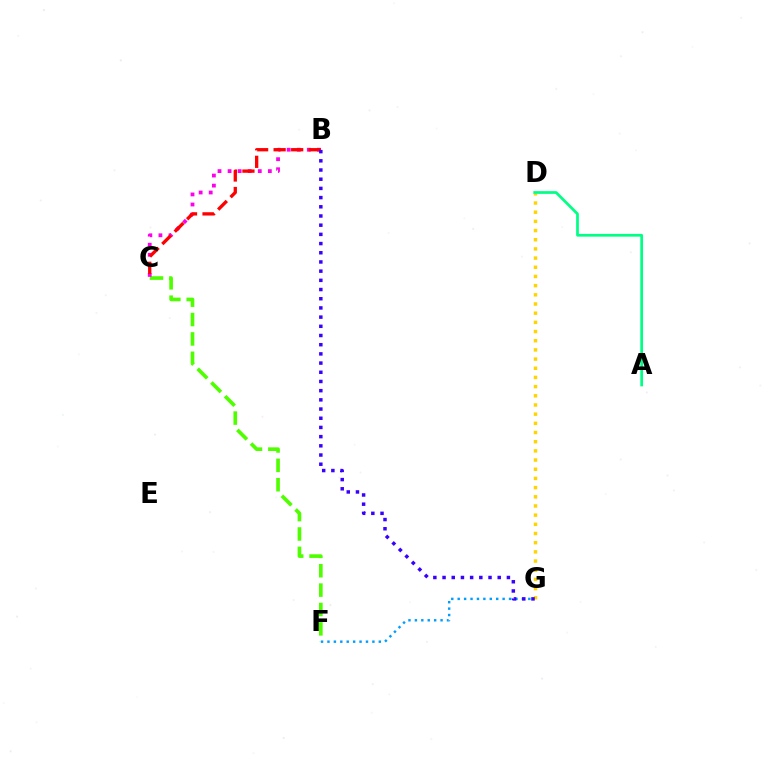{('D', 'G'): [{'color': '#ffd500', 'line_style': 'dotted', 'thickness': 2.49}], ('A', 'D'): [{'color': '#00ff86', 'line_style': 'solid', 'thickness': 1.97}], ('C', 'F'): [{'color': '#4fff00', 'line_style': 'dashed', 'thickness': 2.63}], ('B', 'C'): [{'color': '#ff00ed', 'line_style': 'dotted', 'thickness': 2.74}, {'color': '#ff0000', 'line_style': 'dashed', 'thickness': 2.38}], ('F', 'G'): [{'color': '#009eff', 'line_style': 'dotted', 'thickness': 1.74}], ('B', 'G'): [{'color': '#3700ff', 'line_style': 'dotted', 'thickness': 2.5}]}